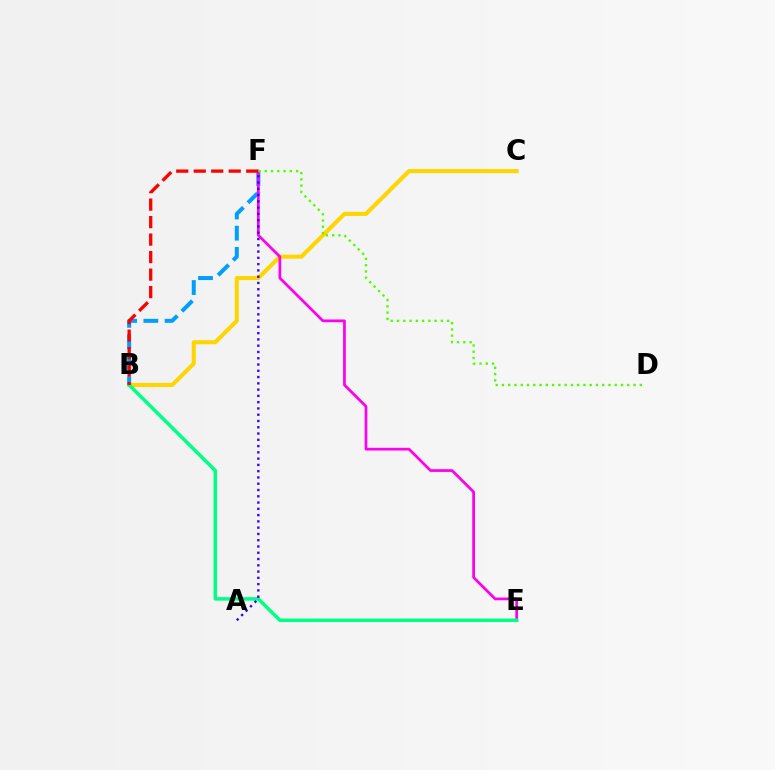{('B', 'C'): [{'color': '#ffd500', 'line_style': 'solid', 'thickness': 2.92}], ('B', 'F'): [{'color': '#009eff', 'line_style': 'dashed', 'thickness': 2.88}, {'color': '#ff0000', 'line_style': 'dashed', 'thickness': 2.38}], ('E', 'F'): [{'color': '#ff00ed', 'line_style': 'solid', 'thickness': 1.97}], ('B', 'E'): [{'color': '#00ff86', 'line_style': 'solid', 'thickness': 2.52}], ('A', 'F'): [{'color': '#3700ff', 'line_style': 'dotted', 'thickness': 1.7}], ('D', 'F'): [{'color': '#4fff00', 'line_style': 'dotted', 'thickness': 1.7}]}